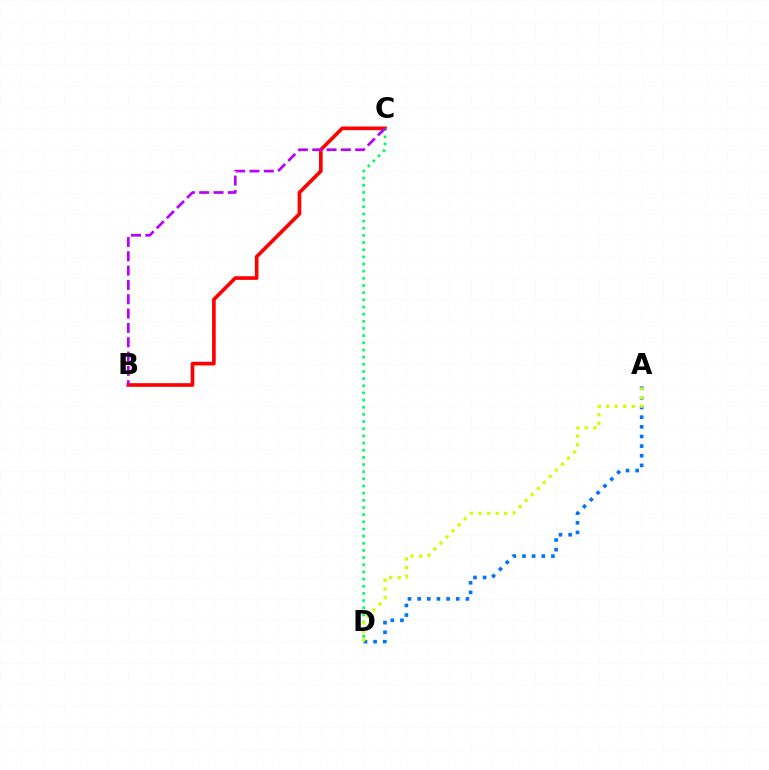{('B', 'C'): [{'color': '#ff0000', 'line_style': 'solid', 'thickness': 2.62}, {'color': '#b900ff', 'line_style': 'dashed', 'thickness': 1.95}], ('C', 'D'): [{'color': '#00ff5c', 'line_style': 'dotted', 'thickness': 1.95}], ('A', 'D'): [{'color': '#0074ff', 'line_style': 'dotted', 'thickness': 2.62}, {'color': '#d1ff00', 'line_style': 'dotted', 'thickness': 2.33}]}